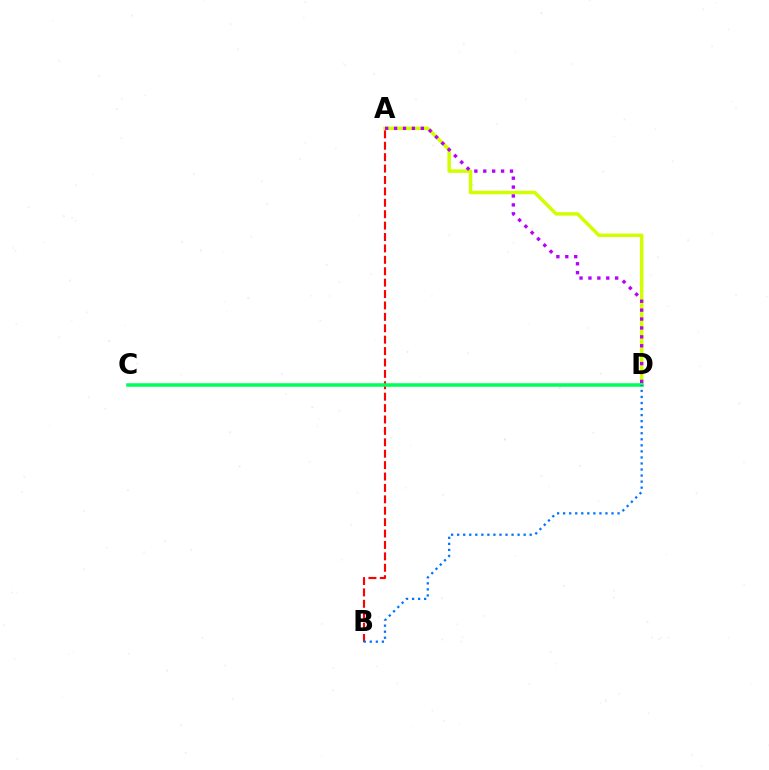{('A', 'D'): [{'color': '#d1ff00', 'line_style': 'solid', 'thickness': 2.52}, {'color': '#b900ff', 'line_style': 'dotted', 'thickness': 2.42}], ('A', 'B'): [{'color': '#ff0000', 'line_style': 'dashed', 'thickness': 1.55}], ('C', 'D'): [{'color': '#00ff5c', 'line_style': 'solid', 'thickness': 2.56}], ('B', 'D'): [{'color': '#0074ff', 'line_style': 'dotted', 'thickness': 1.64}]}